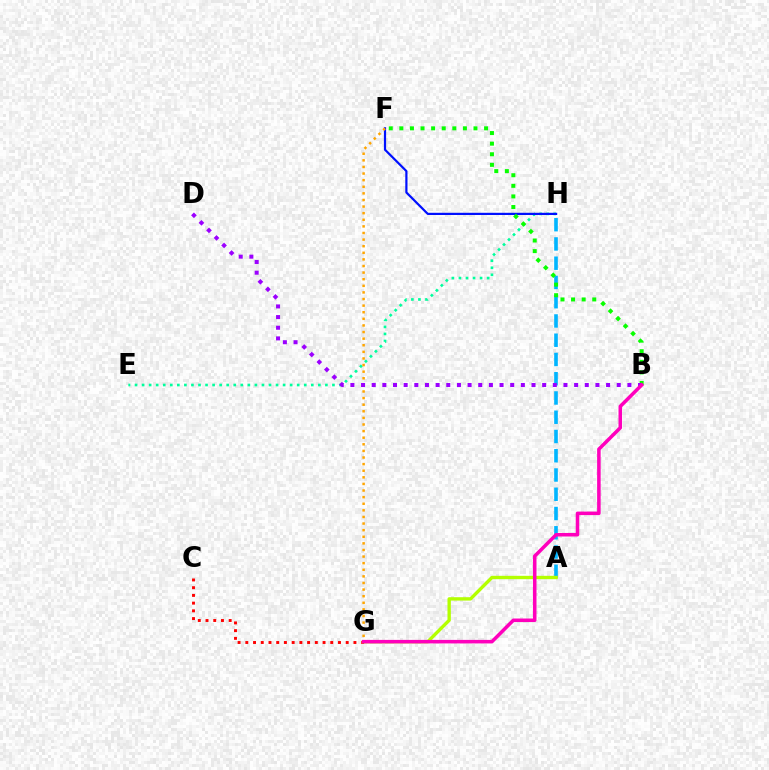{('E', 'H'): [{'color': '#00ff9d', 'line_style': 'dotted', 'thickness': 1.92}], ('F', 'H'): [{'color': '#0010ff', 'line_style': 'solid', 'thickness': 1.59}], ('C', 'G'): [{'color': '#ff0000', 'line_style': 'dotted', 'thickness': 2.1}], ('F', 'G'): [{'color': '#ffa500', 'line_style': 'dotted', 'thickness': 1.79}], ('A', 'H'): [{'color': '#00b5ff', 'line_style': 'dashed', 'thickness': 2.62}], ('A', 'G'): [{'color': '#b3ff00', 'line_style': 'solid', 'thickness': 2.42}], ('B', 'F'): [{'color': '#08ff00', 'line_style': 'dotted', 'thickness': 2.88}], ('B', 'D'): [{'color': '#9b00ff', 'line_style': 'dotted', 'thickness': 2.89}], ('B', 'G'): [{'color': '#ff00bd', 'line_style': 'solid', 'thickness': 2.54}]}